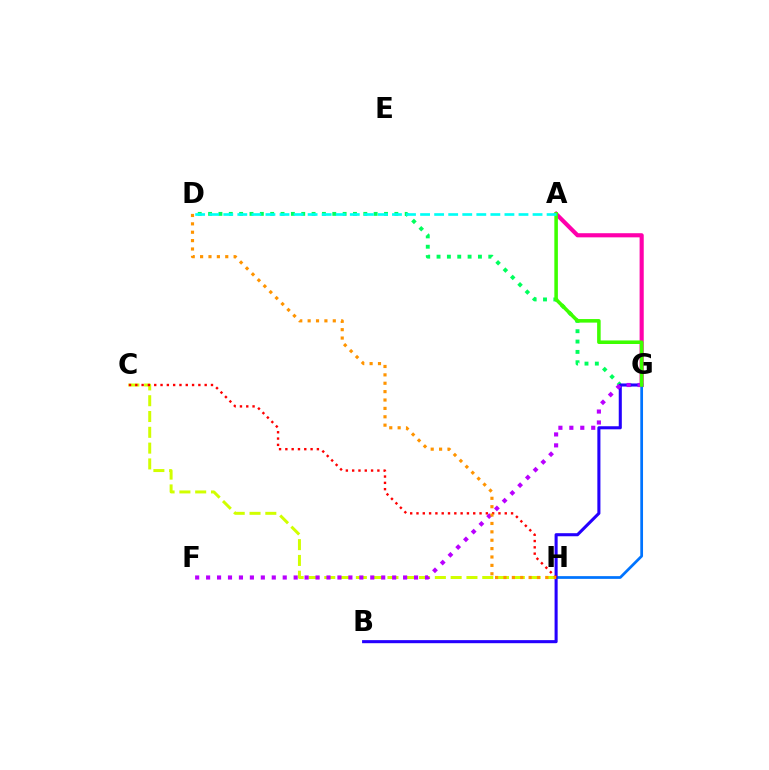{('D', 'G'): [{'color': '#00ff5c', 'line_style': 'dotted', 'thickness': 2.81}], ('A', 'G'): [{'color': '#ff00ac', 'line_style': 'solid', 'thickness': 2.98}, {'color': '#3dff00', 'line_style': 'solid', 'thickness': 2.56}], ('G', 'H'): [{'color': '#0074ff', 'line_style': 'solid', 'thickness': 1.97}], ('B', 'G'): [{'color': '#2500ff', 'line_style': 'solid', 'thickness': 2.21}], ('C', 'H'): [{'color': '#d1ff00', 'line_style': 'dashed', 'thickness': 2.15}, {'color': '#ff0000', 'line_style': 'dotted', 'thickness': 1.71}], ('F', 'G'): [{'color': '#b900ff', 'line_style': 'dotted', 'thickness': 2.97}], ('D', 'H'): [{'color': '#ff9400', 'line_style': 'dotted', 'thickness': 2.28}], ('A', 'D'): [{'color': '#00fff6', 'line_style': 'dashed', 'thickness': 1.91}]}